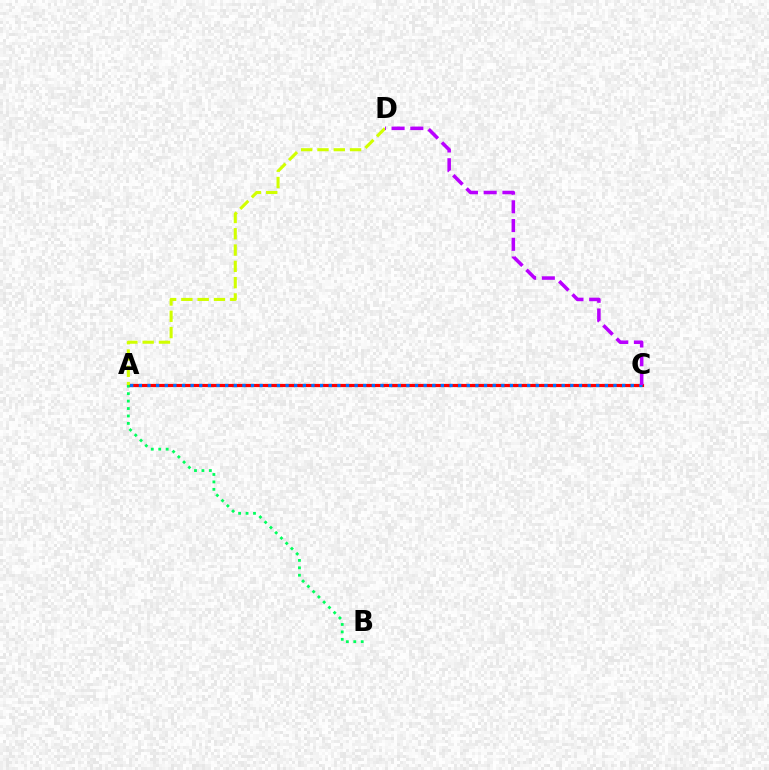{('A', 'C'): [{'color': '#ff0000', 'line_style': 'solid', 'thickness': 2.29}, {'color': '#0074ff', 'line_style': 'dotted', 'thickness': 2.34}], ('A', 'D'): [{'color': '#d1ff00', 'line_style': 'dashed', 'thickness': 2.21}], ('A', 'B'): [{'color': '#00ff5c', 'line_style': 'dotted', 'thickness': 2.02}], ('C', 'D'): [{'color': '#b900ff', 'line_style': 'dashed', 'thickness': 2.55}]}